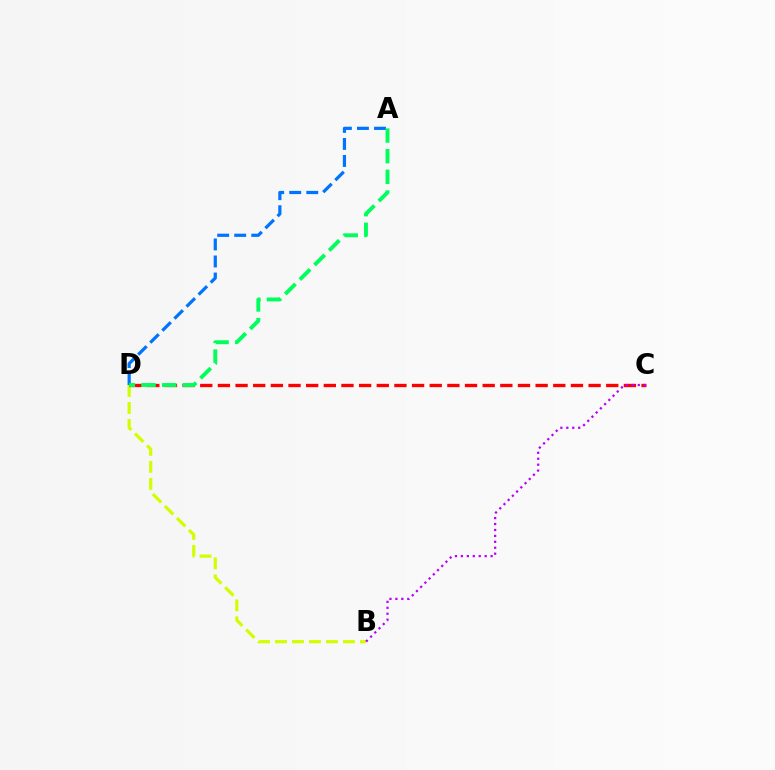{('B', 'D'): [{'color': '#d1ff00', 'line_style': 'dashed', 'thickness': 2.31}], ('A', 'D'): [{'color': '#0074ff', 'line_style': 'dashed', 'thickness': 2.32}, {'color': '#00ff5c', 'line_style': 'dashed', 'thickness': 2.81}], ('C', 'D'): [{'color': '#ff0000', 'line_style': 'dashed', 'thickness': 2.4}], ('B', 'C'): [{'color': '#b900ff', 'line_style': 'dotted', 'thickness': 1.61}]}